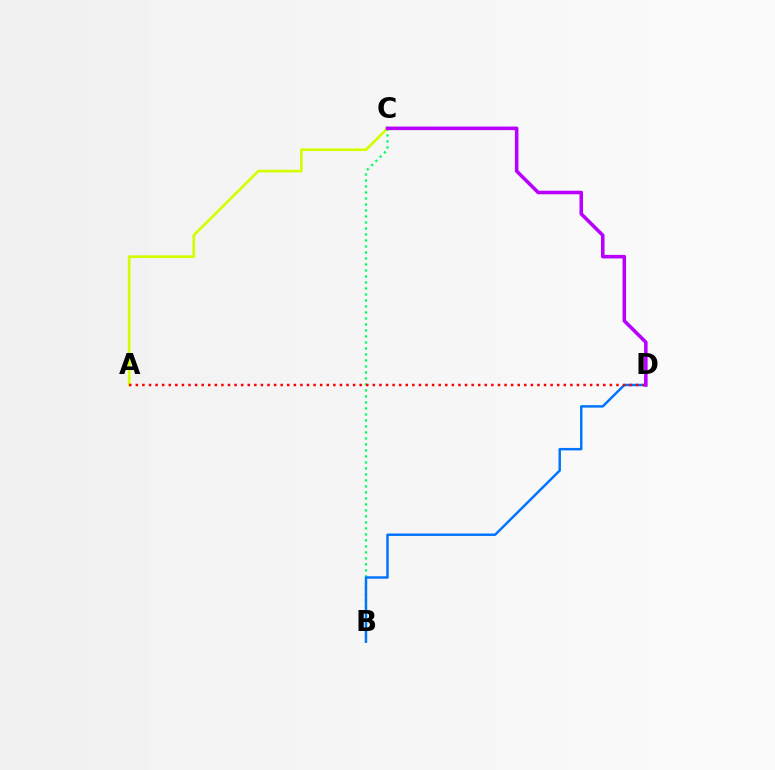{('A', 'C'): [{'color': '#d1ff00', 'line_style': 'solid', 'thickness': 1.92}], ('B', 'C'): [{'color': '#00ff5c', 'line_style': 'dotted', 'thickness': 1.63}], ('B', 'D'): [{'color': '#0074ff', 'line_style': 'solid', 'thickness': 1.77}], ('A', 'D'): [{'color': '#ff0000', 'line_style': 'dotted', 'thickness': 1.79}], ('C', 'D'): [{'color': '#b900ff', 'line_style': 'solid', 'thickness': 2.56}]}